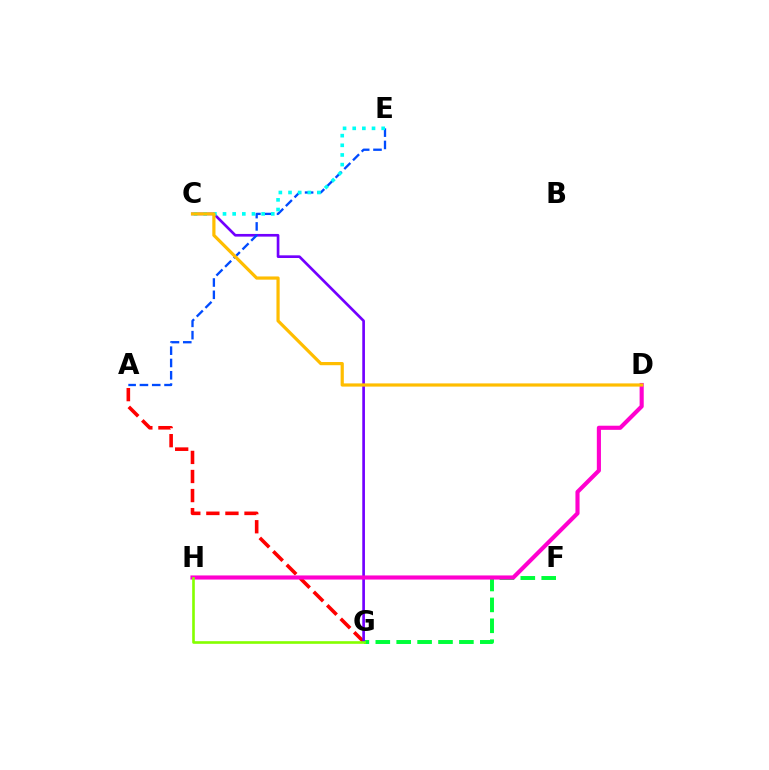{('F', 'G'): [{'color': '#00ff39', 'line_style': 'dashed', 'thickness': 2.84}], ('A', 'G'): [{'color': '#ff0000', 'line_style': 'dashed', 'thickness': 2.59}], ('C', 'G'): [{'color': '#7200ff', 'line_style': 'solid', 'thickness': 1.92}], ('A', 'E'): [{'color': '#004bff', 'line_style': 'dashed', 'thickness': 1.67}], ('C', 'E'): [{'color': '#00fff6', 'line_style': 'dotted', 'thickness': 2.62}], ('D', 'H'): [{'color': '#ff00cf', 'line_style': 'solid', 'thickness': 2.97}], ('C', 'D'): [{'color': '#ffbd00', 'line_style': 'solid', 'thickness': 2.31}], ('G', 'H'): [{'color': '#84ff00', 'line_style': 'solid', 'thickness': 1.9}]}